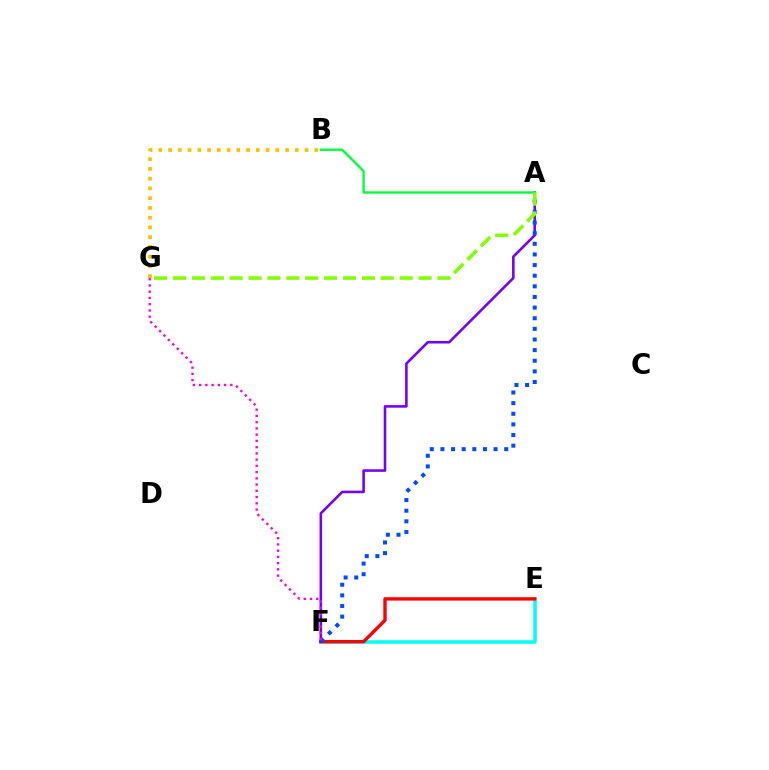{('E', 'F'): [{'color': '#00fff6', 'line_style': 'solid', 'thickness': 2.53}, {'color': '#ff0000', 'line_style': 'solid', 'thickness': 2.43}], ('A', 'F'): [{'color': '#7200ff', 'line_style': 'solid', 'thickness': 1.86}, {'color': '#004bff', 'line_style': 'dotted', 'thickness': 2.89}], ('A', 'B'): [{'color': '#00ff39', 'line_style': 'solid', 'thickness': 1.69}], ('B', 'G'): [{'color': '#ffbd00', 'line_style': 'dotted', 'thickness': 2.65}], ('F', 'G'): [{'color': '#ff00cf', 'line_style': 'dotted', 'thickness': 1.7}], ('A', 'G'): [{'color': '#84ff00', 'line_style': 'dashed', 'thickness': 2.57}]}